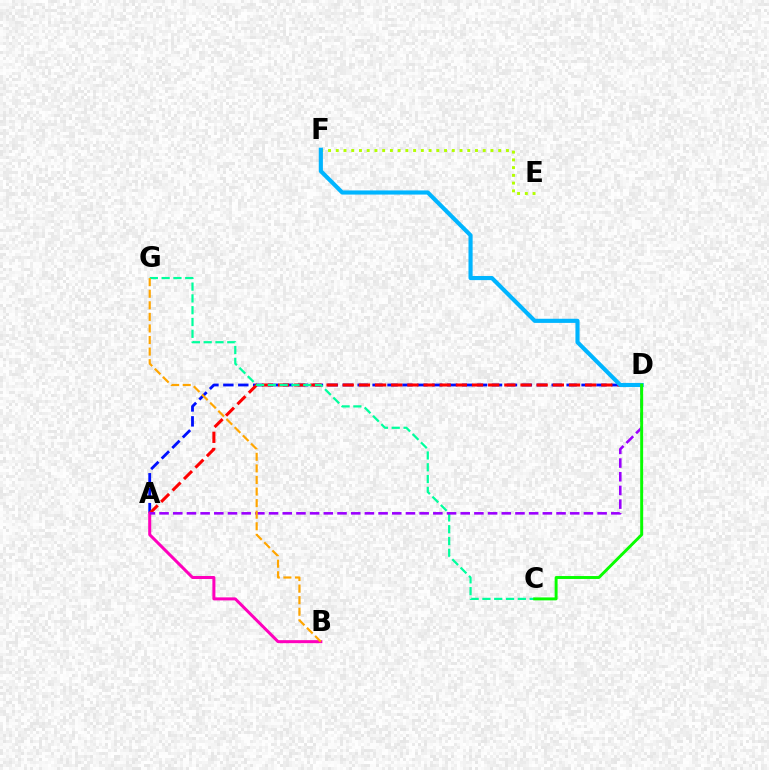{('A', 'D'): [{'color': '#0010ff', 'line_style': 'dashed', 'thickness': 2.03}, {'color': '#ff0000', 'line_style': 'dashed', 'thickness': 2.2}, {'color': '#9b00ff', 'line_style': 'dashed', 'thickness': 1.86}], ('A', 'B'): [{'color': '#ff00bd', 'line_style': 'solid', 'thickness': 2.17}], ('C', 'G'): [{'color': '#00ff9d', 'line_style': 'dashed', 'thickness': 1.6}], ('E', 'F'): [{'color': '#b3ff00', 'line_style': 'dotted', 'thickness': 2.1}], ('D', 'F'): [{'color': '#00b5ff', 'line_style': 'solid', 'thickness': 2.97}], ('C', 'D'): [{'color': '#08ff00', 'line_style': 'solid', 'thickness': 2.11}], ('B', 'G'): [{'color': '#ffa500', 'line_style': 'dashed', 'thickness': 1.57}]}